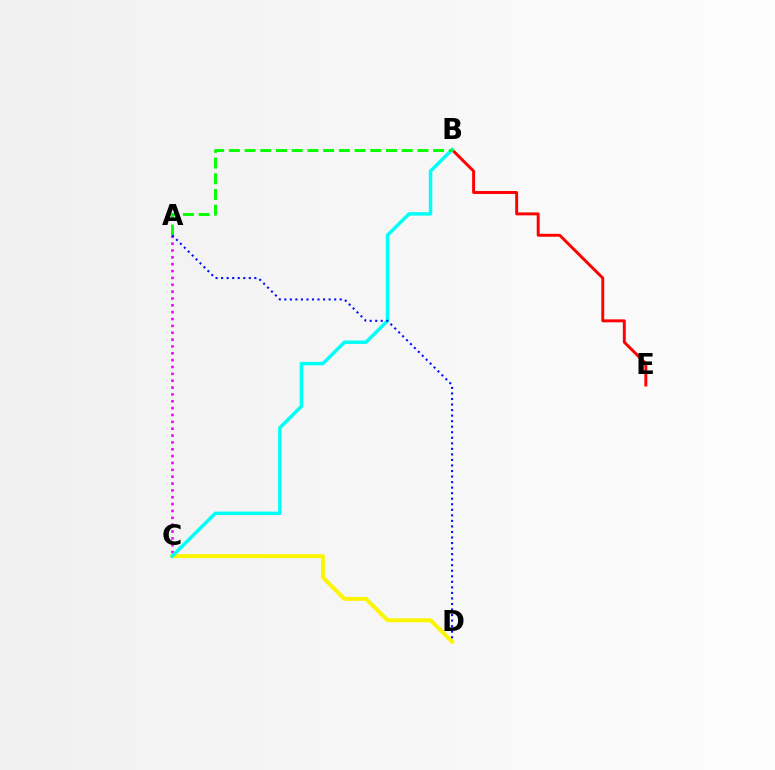{('B', 'E'): [{'color': '#ff0000', 'line_style': 'solid', 'thickness': 2.11}], ('C', 'D'): [{'color': '#fcf500', 'line_style': 'solid', 'thickness': 2.85}], ('A', 'C'): [{'color': '#ee00ff', 'line_style': 'dotted', 'thickness': 1.86}], ('B', 'C'): [{'color': '#00fff6', 'line_style': 'solid', 'thickness': 2.49}], ('A', 'B'): [{'color': '#08ff00', 'line_style': 'dashed', 'thickness': 2.13}], ('A', 'D'): [{'color': '#0010ff', 'line_style': 'dotted', 'thickness': 1.51}]}